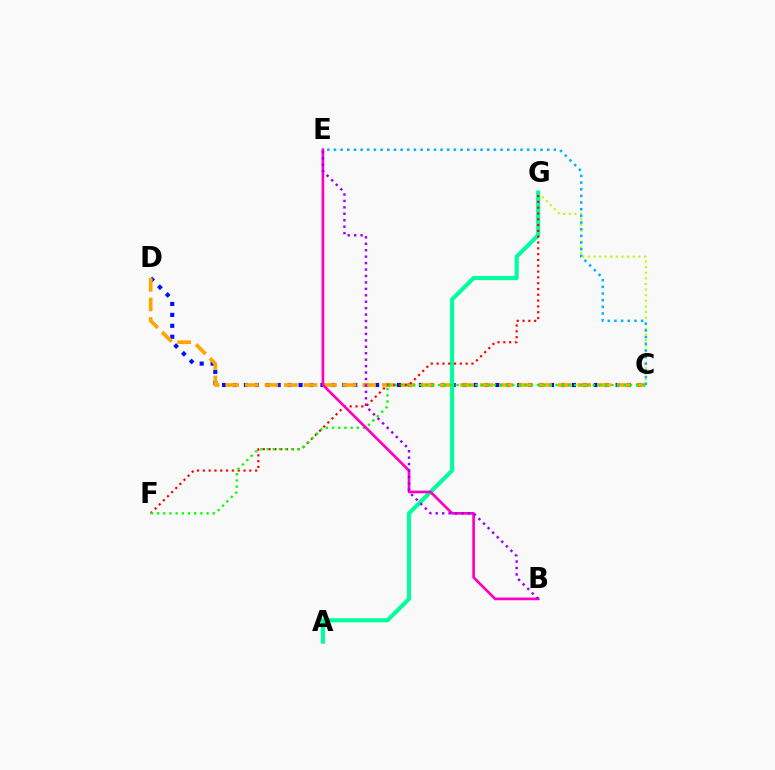{('C', 'G'): [{'color': '#b3ff00', 'line_style': 'dotted', 'thickness': 1.53}], ('C', 'D'): [{'color': '#0010ff', 'line_style': 'dotted', 'thickness': 2.97}, {'color': '#ffa500', 'line_style': 'dashed', 'thickness': 2.66}], ('A', 'G'): [{'color': '#00ff9d', 'line_style': 'solid', 'thickness': 2.96}], ('F', 'G'): [{'color': '#ff0000', 'line_style': 'dotted', 'thickness': 1.58}], ('C', 'F'): [{'color': '#08ff00', 'line_style': 'dotted', 'thickness': 1.68}], ('C', 'E'): [{'color': '#00b5ff', 'line_style': 'dotted', 'thickness': 1.81}], ('B', 'E'): [{'color': '#ff00bd', 'line_style': 'solid', 'thickness': 1.93}, {'color': '#9b00ff', 'line_style': 'dotted', 'thickness': 1.75}]}